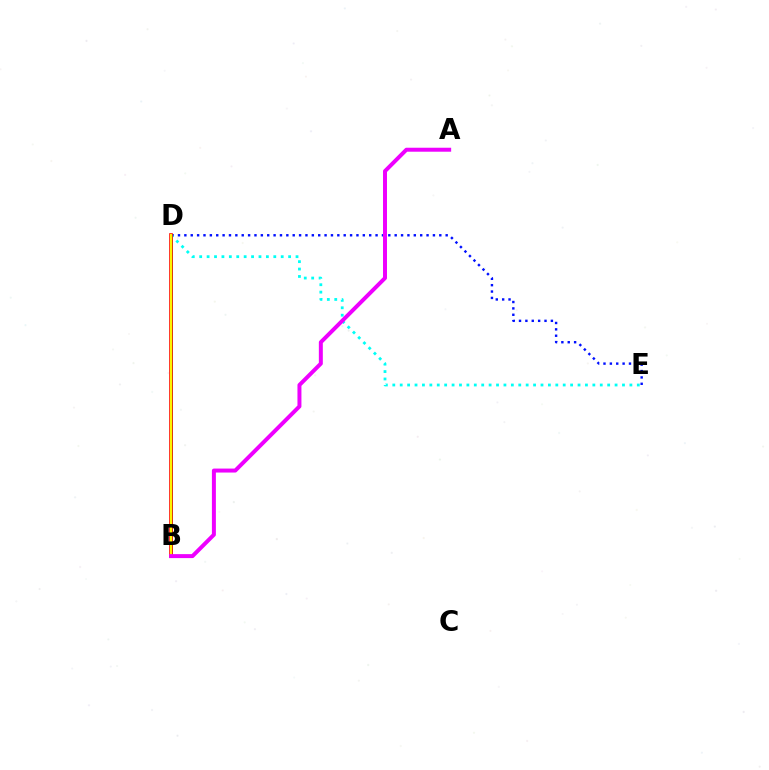{('D', 'E'): [{'color': '#0010ff', 'line_style': 'dotted', 'thickness': 1.73}, {'color': '#00fff6', 'line_style': 'dotted', 'thickness': 2.01}], ('B', 'D'): [{'color': '#08ff00', 'line_style': 'solid', 'thickness': 1.84}, {'color': '#ff0000', 'line_style': 'solid', 'thickness': 2.61}, {'color': '#fcf500', 'line_style': 'solid', 'thickness': 1.55}], ('A', 'B'): [{'color': '#ee00ff', 'line_style': 'solid', 'thickness': 2.86}]}